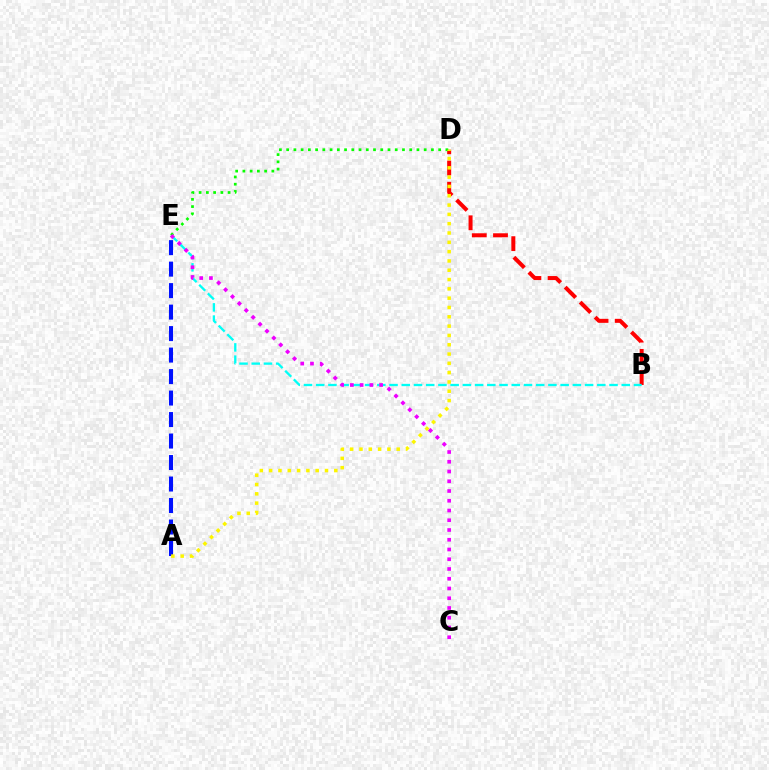{('B', 'D'): [{'color': '#ff0000', 'line_style': 'dashed', 'thickness': 2.88}], ('B', 'E'): [{'color': '#00fff6', 'line_style': 'dashed', 'thickness': 1.66}], ('A', 'E'): [{'color': '#0010ff', 'line_style': 'dashed', 'thickness': 2.92}], ('D', 'E'): [{'color': '#08ff00', 'line_style': 'dotted', 'thickness': 1.97}], ('C', 'E'): [{'color': '#ee00ff', 'line_style': 'dotted', 'thickness': 2.65}], ('A', 'D'): [{'color': '#fcf500', 'line_style': 'dotted', 'thickness': 2.53}]}